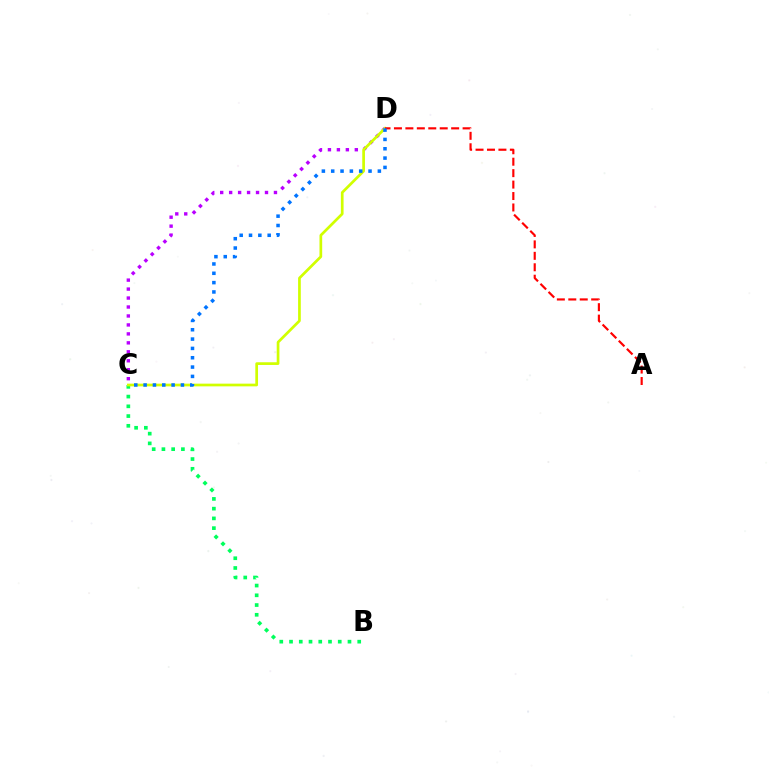{('C', 'D'): [{'color': '#b900ff', 'line_style': 'dotted', 'thickness': 2.43}, {'color': '#d1ff00', 'line_style': 'solid', 'thickness': 1.95}, {'color': '#0074ff', 'line_style': 'dotted', 'thickness': 2.54}], ('B', 'C'): [{'color': '#00ff5c', 'line_style': 'dotted', 'thickness': 2.65}], ('A', 'D'): [{'color': '#ff0000', 'line_style': 'dashed', 'thickness': 1.55}]}